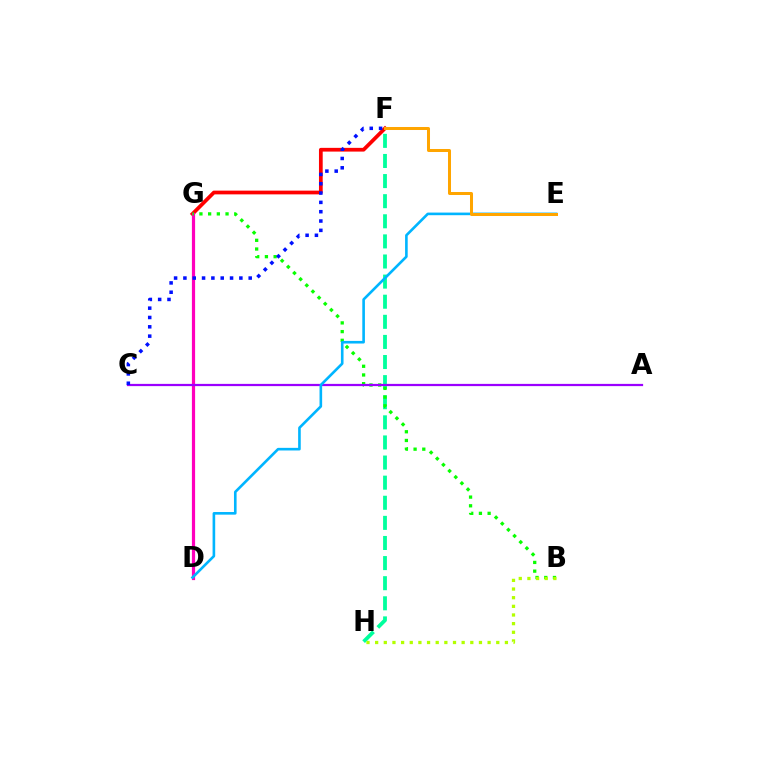{('F', 'G'): [{'color': '#ff0000', 'line_style': 'solid', 'thickness': 2.69}], ('F', 'H'): [{'color': '#00ff9d', 'line_style': 'dashed', 'thickness': 2.73}], ('D', 'G'): [{'color': '#ff00bd', 'line_style': 'solid', 'thickness': 2.31}], ('B', 'G'): [{'color': '#08ff00', 'line_style': 'dotted', 'thickness': 2.36}], ('A', 'C'): [{'color': '#9b00ff', 'line_style': 'solid', 'thickness': 1.61}], ('B', 'H'): [{'color': '#b3ff00', 'line_style': 'dotted', 'thickness': 2.35}], ('D', 'E'): [{'color': '#00b5ff', 'line_style': 'solid', 'thickness': 1.89}], ('C', 'F'): [{'color': '#0010ff', 'line_style': 'dotted', 'thickness': 2.53}], ('E', 'F'): [{'color': '#ffa500', 'line_style': 'solid', 'thickness': 2.17}]}